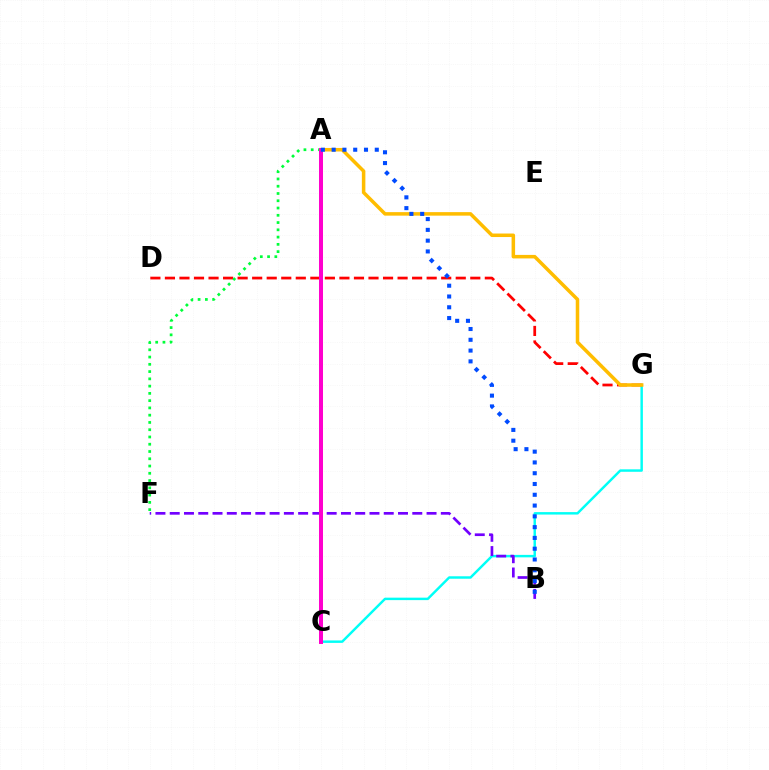{('C', 'G'): [{'color': '#00fff6', 'line_style': 'solid', 'thickness': 1.77}], ('D', 'G'): [{'color': '#ff0000', 'line_style': 'dashed', 'thickness': 1.98}], ('A', 'G'): [{'color': '#ffbd00', 'line_style': 'solid', 'thickness': 2.53}], ('A', 'F'): [{'color': '#00ff39', 'line_style': 'dotted', 'thickness': 1.97}], ('B', 'F'): [{'color': '#7200ff', 'line_style': 'dashed', 'thickness': 1.94}], ('A', 'C'): [{'color': '#84ff00', 'line_style': 'dashed', 'thickness': 1.87}, {'color': '#ff00cf', 'line_style': 'solid', 'thickness': 2.87}], ('A', 'B'): [{'color': '#004bff', 'line_style': 'dotted', 'thickness': 2.93}]}